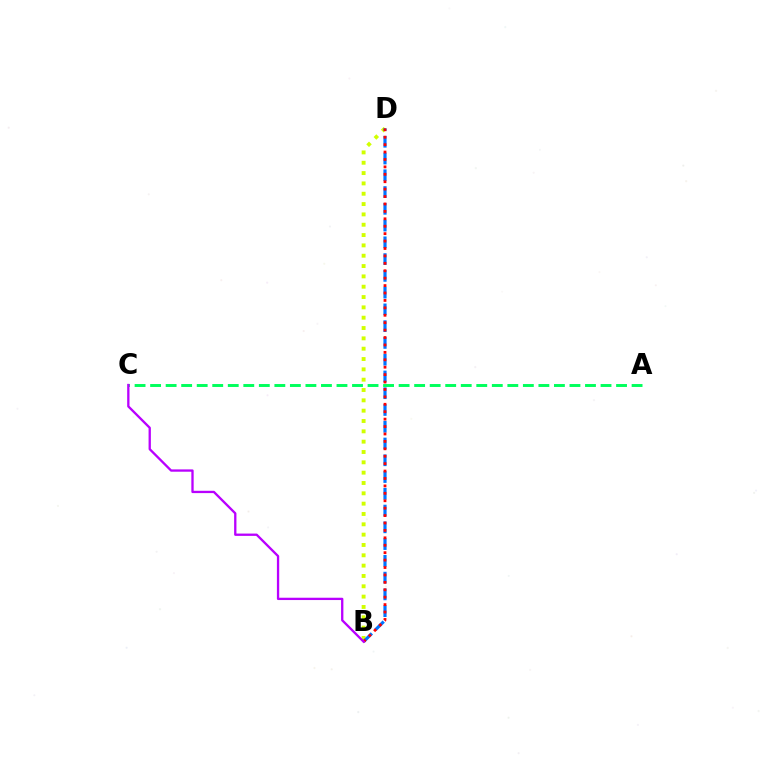{('B', 'D'): [{'color': '#d1ff00', 'line_style': 'dotted', 'thickness': 2.81}, {'color': '#0074ff', 'line_style': 'dashed', 'thickness': 2.28}, {'color': '#ff0000', 'line_style': 'dotted', 'thickness': 2.02}], ('A', 'C'): [{'color': '#00ff5c', 'line_style': 'dashed', 'thickness': 2.11}], ('B', 'C'): [{'color': '#b900ff', 'line_style': 'solid', 'thickness': 1.67}]}